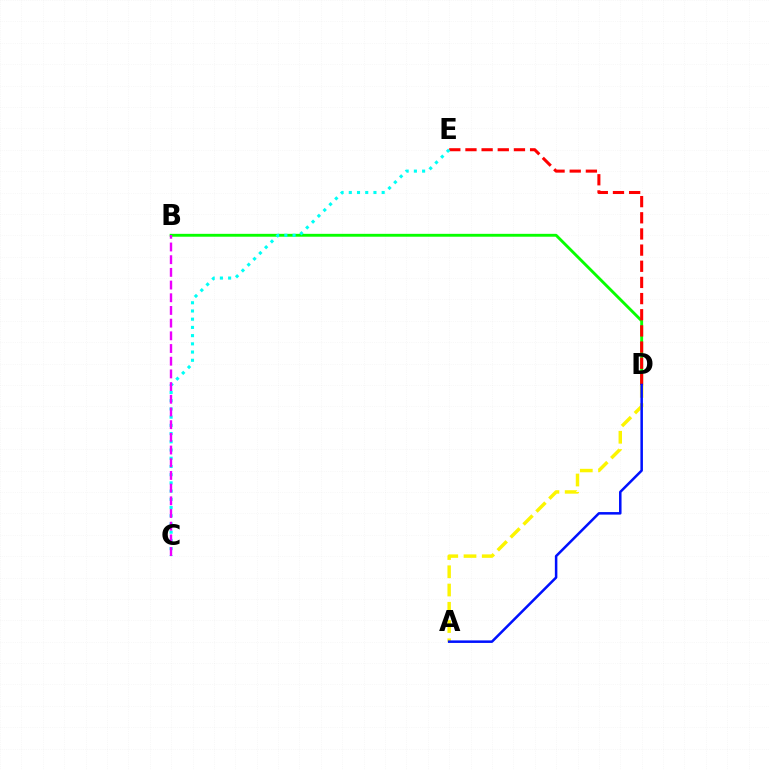{('B', 'D'): [{'color': '#08ff00', 'line_style': 'solid', 'thickness': 2.08}], ('D', 'E'): [{'color': '#ff0000', 'line_style': 'dashed', 'thickness': 2.2}], ('C', 'E'): [{'color': '#00fff6', 'line_style': 'dotted', 'thickness': 2.23}], ('B', 'C'): [{'color': '#ee00ff', 'line_style': 'dashed', 'thickness': 1.72}], ('A', 'D'): [{'color': '#fcf500', 'line_style': 'dashed', 'thickness': 2.48}, {'color': '#0010ff', 'line_style': 'solid', 'thickness': 1.82}]}